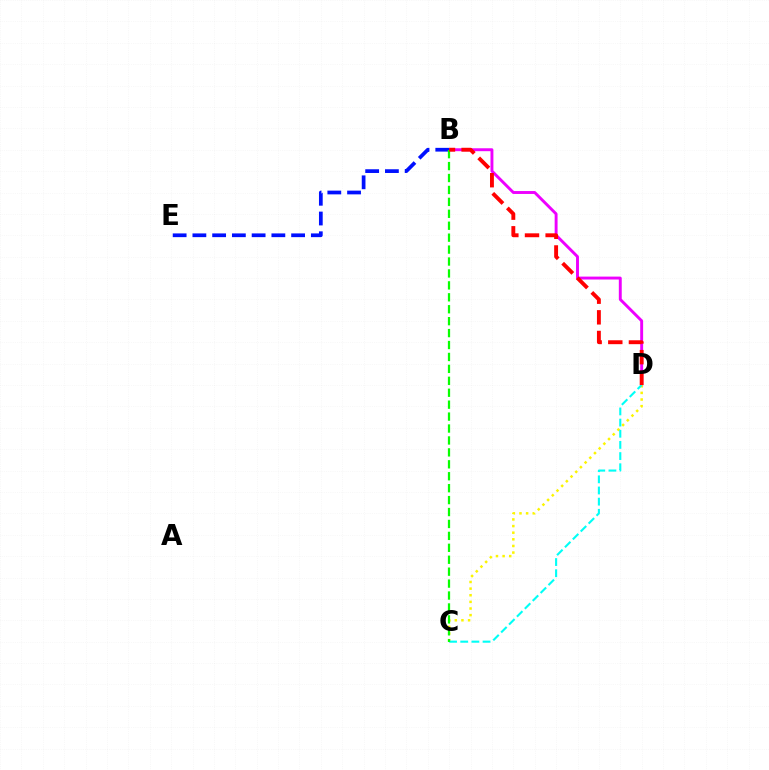{('B', 'D'): [{'color': '#ee00ff', 'line_style': 'solid', 'thickness': 2.1}, {'color': '#ff0000', 'line_style': 'dashed', 'thickness': 2.8}], ('B', 'E'): [{'color': '#0010ff', 'line_style': 'dashed', 'thickness': 2.68}], ('C', 'D'): [{'color': '#fcf500', 'line_style': 'dotted', 'thickness': 1.8}, {'color': '#00fff6', 'line_style': 'dashed', 'thickness': 1.52}], ('B', 'C'): [{'color': '#08ff00', 'line_style': 'dashed', 'thickness': 1.62}]}